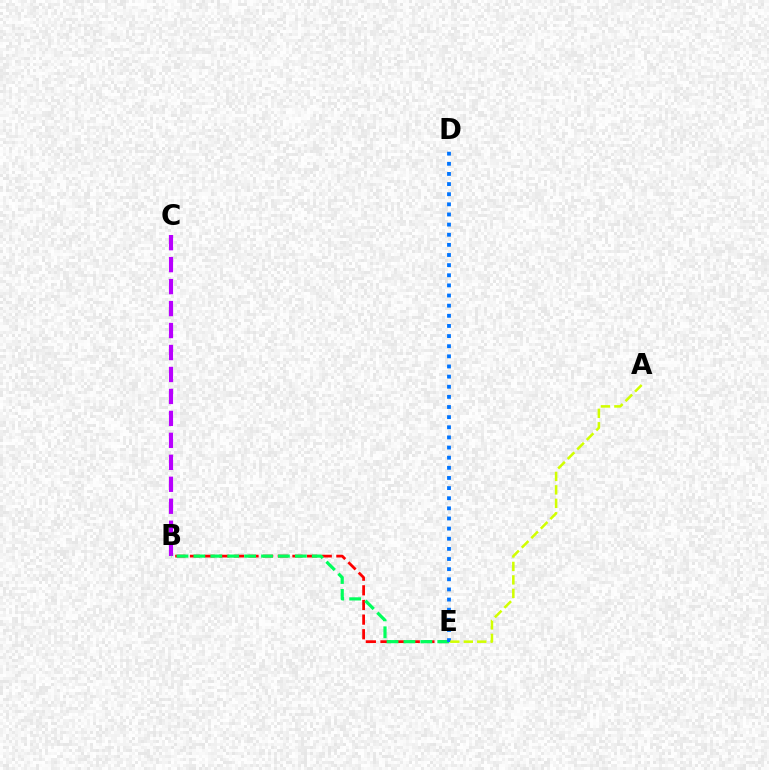{('B', 'E'): [{'color': '#ff0000', 'line_style': 'dashed', 'thickness': 1.99}, {'color': '#00ff5c', 'line_style': 'dashed', 'thickness': 2.3}], ('B', 'C'): [{'color': '#b900ff', 'line_style': 'dashed', 'thickness': 2.98}], ('D', 'E'): [{'color': '#0074ff', 'line_style': 'dotted', 'thickness': 2.75}], ('A', 'E'): [{'color': '#d1ff00', 'line_style': 'dashed', 'thickness': 1.83}]}